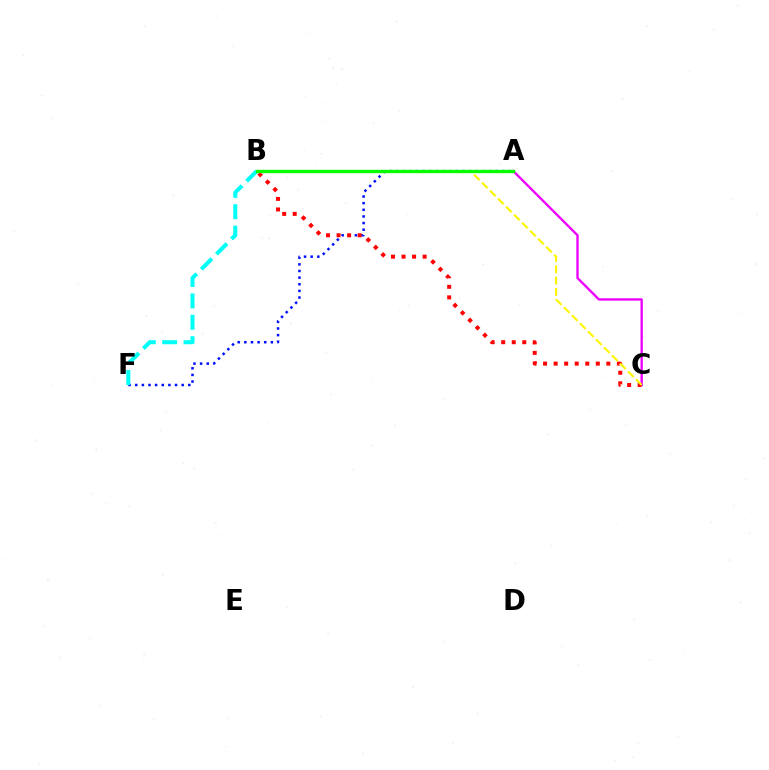{('A', 'F'): [{'color': '#0010ff', 'line_style': 'dotted', 'thickness': 1.8}], ('A', 'C'): [{'color': '#ee00ff', 'line_style': 'solid', 'thickness': 1.69}], ('B', 'C'): [{'color': '#ff0000', 'line_style': 'dotted', 'thickness': 2.87}, {'color': '#fcf500', 'line_style': 'dashed', 'thickness': 1.54}], ('B', 'F'): [{'color': '#00fff6', 'line_style': 'dashed', 'thickness': 2.9}], ('A', 'B'): [{'color': '#08ff00', 'line_style': 'solid', 'thickness': 2.41}]}